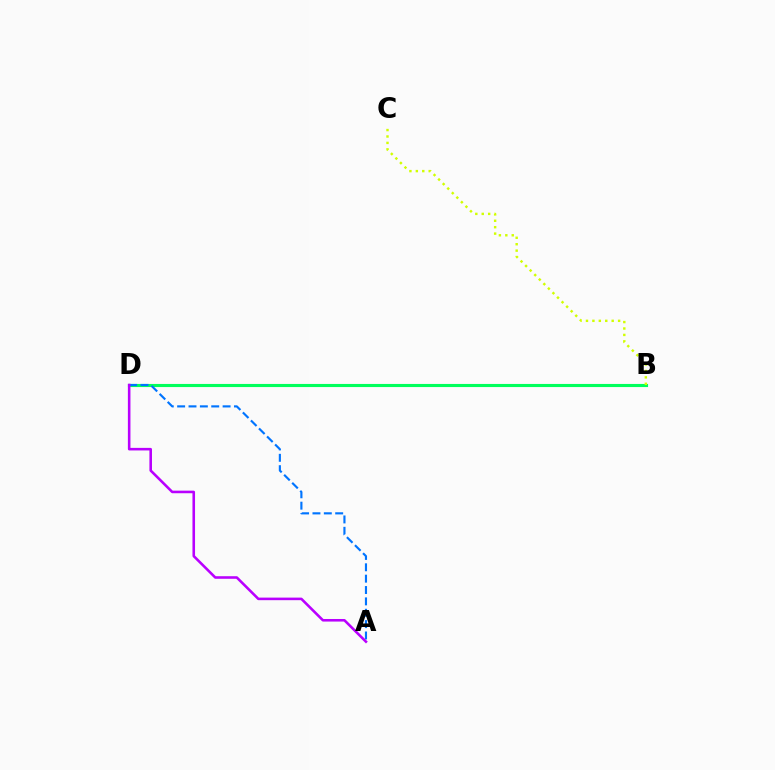{('B', 'D'): [{'color': '#ff0000', 'line_style': 'solid', 'thickness': 1.8}, {'color': '#00ff5c', 'line_style': 'solid', 'thickness': 2.24}], ('B', 'C'): [{'color': '#d1ff00', 'line_style': 'dotted', 'thickness': 1.75}], ('A', 'D'): [{'color': '#0074ff', 'line_style': 'dashed', 'thickness': 1.54}, {'color': '#b900ff', 'line_style': 'solid', 'thickness': 1.85}]}